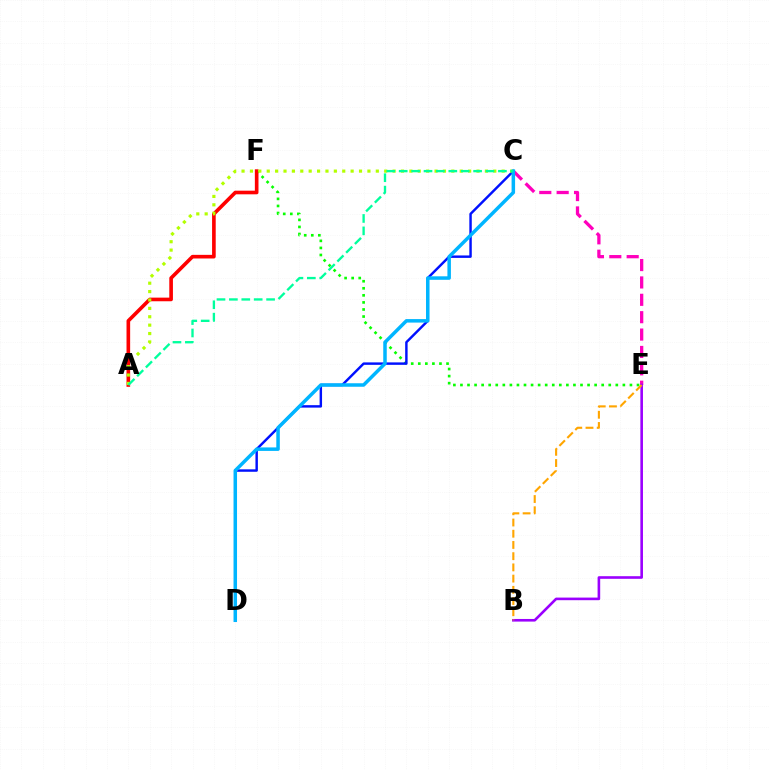{('E', 'F'): [{'color': '#08ff00', 'line_style': 'dotted', 'thickness': 1.92}], ('A', 'F'): [{'color': '#ff0000', 'line_style': 'solid', 'thickness': 2.62}], ('C', 'D'): [{'color': '#0010ff', 'line_style': 'solid', 'thickness': 1.76}, {'color': '#00b5ff', 'line_style': 'solid', 'thickness': 2.52}], ('C', 'E'): [{'color': '#ff00bd', 'line_style': 'dashed', 'thickness': 2.36}], ('A', 'C'): [{'color': '#b3ff00', 'line_style': 'dotted', 'thickness': 2.28}, {'color': '#00ff9d', 'line_style': 'dashed', 'thickness': 1.68}], ('B', 'E'): [{'color': '#9b00ff', 'line_style': 'solid', 'thickness': 1.88}, {'color': '#ffa500', 'line_style': 'dashed', 'thickness': 1.52}]}